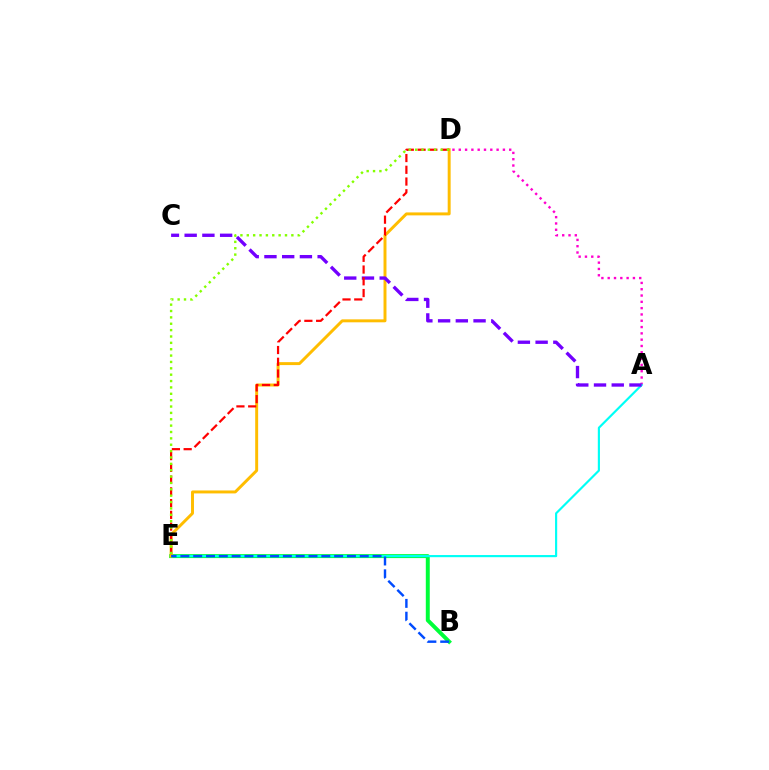{('A', 'D'): [{'color': '#ff00cf', 'line_style': 'dotted', 'thickness': 1.71}], ('B', 'E'): [{'color': '#00ff39', 'line_style': 'solid', 'thickness': 2.85}, {'color': '#004bff', 'line_style': 'dashed', 'thickness': 1.74}], ('A', 'E'): [{'color': '#00fff6', 'line_style': 'solid', 'thickness': 1.56}], ('D', 'E'): [{'color': '#ffbd00', 'line_style': 'solid', 'thickness': 2.13}, {'color': '#ff0000', 'line_style': 'dashed', 'thickness': 1.6}, {'color': '#84ff00', 'line_style': 'dotted', 'thickness': 1.73}], ('A', 'C'): [{'color': '#7200ff', 'line_style': 'dashed', 'thickness': 2.41}]}